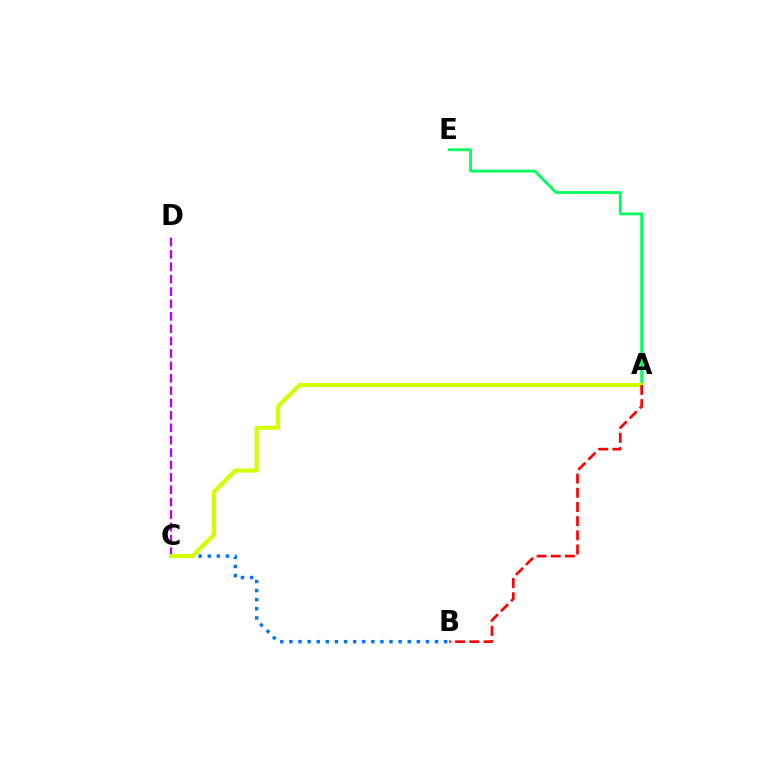{('B', 'C'): [{'color': '#0074ff', 'line_style': 'dotted', 'thickness': 2.47}], ('C', 'D'): [{'color': '#b900ff', 'line_style': 'dashed', 'thickness': 1.68}], ('A', 'E'): [{'color': '#00ff5c', 'line_style': 'solid', 'thickness': 2.02}], ('A', 'C'): [{'color': '#d1ff00', 'line_style': 'solid', 'thickness': 2.98}], ('A', 'B'): [{'color': '#ff0000', 'line_style': 'dashed', 'thickness': 1.93}]}